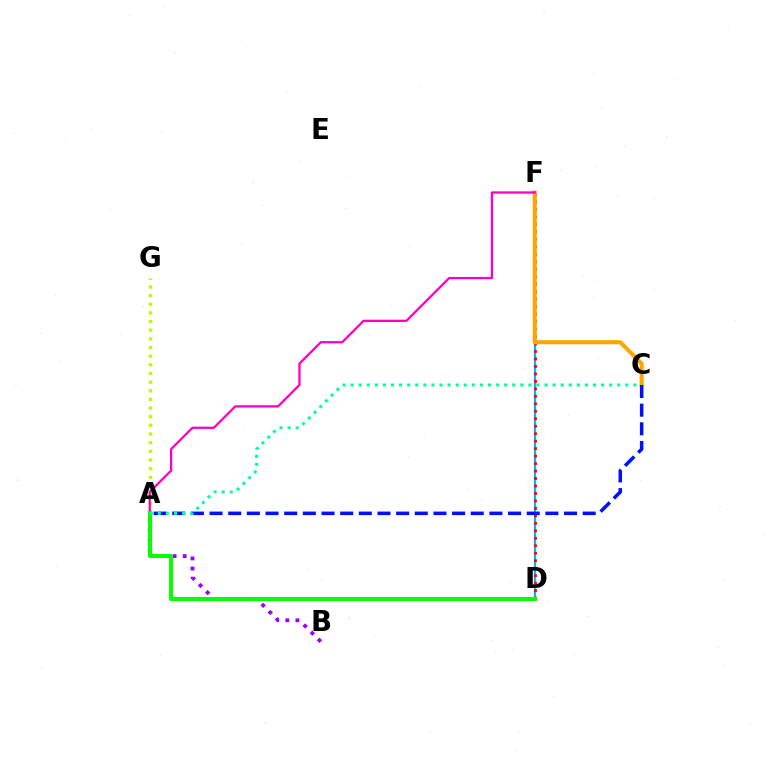{('D', 'F'): [{'color': '#00b5ff', 'line_style': 'solid', 'thickness': 1.57}, {'color': '#ff0000', 'line_style': 'dotted', 'thickness': 2.03}], ('A', 'B'): [{'color': '#9b00ff', 'line_style': 'dotted', 'thickness': 2.75}], ('C', 'F'): [{'color': '#ffa500', 'line_style': 'solid', 'thickness': 2.92}], ('A', 'C'): [{'color': '#0010ff', 'line_style': 'dashed', 'thickness': 2.53}, {'color': '#00ff9d', 'line_style': 'dotted', 'thickness': 2.19}], ('A', 'G'): [{'color': '#b3ff00', 'line_style': 'dotted', 'thickness': 2.35}], ('A', 'F'): [{'color': '#ff00bd', 'line_style': 'solid', 'thickness': 1.63}], ('A', 'D'): [{'color': '#08ff00', 'line_style': 'solid', 'thickness': 2.9}]}